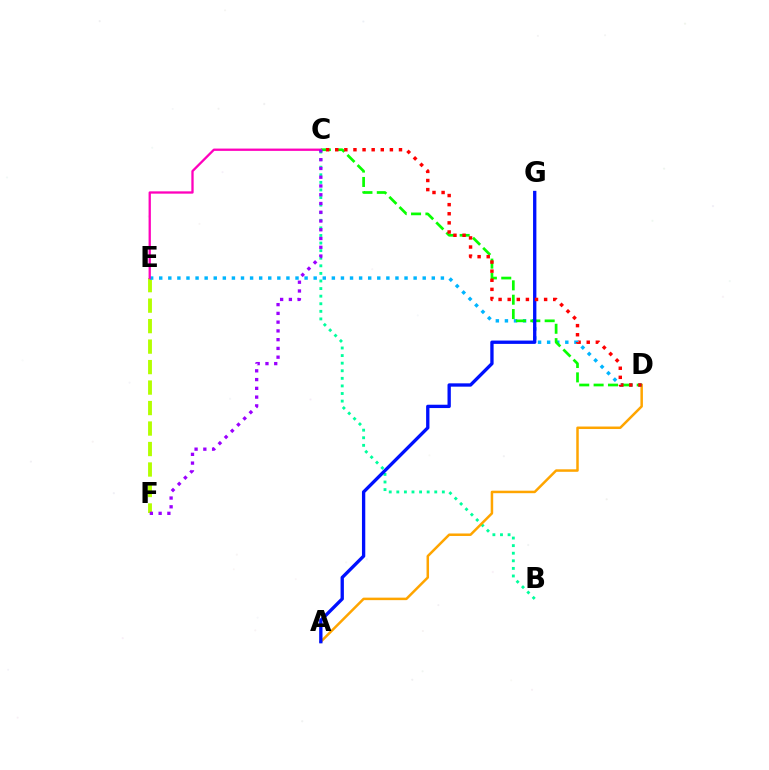{('E', 'F'): [{'color': '#b3ff00', 'line_style': 'dashed', 'thickness': 2.78}], ('B', 'C'): [{'color': '#00ff9d', 'line_style': 'dotted', 'thickness': 2.06}], ('A', 'D'): [{'color': '#ffa500', 'line_style': 'solid', 'thickness': 1.8}], ('D', 'E'): [{'color': '#00b5ff', 'line_style': 'dotted', 'thickness': 2.47}], ('C', 'D'): [{'color': '#08ff00', 'line_style': 'dashed', 'thickness': 1.95}, {'color': '#ff0000', 'line_style': 'dotted', 'thickness': 2.47}], ('A', 'G'): [{'color': '#0010ff', 'line_style': 'solid', 'thickness': 2.4}], ('C', 'E'): [{'color': '#ff00bd', 'line_style': 'solid', 'thickness': 1.66}], ('C', 'F'): [{'color': '#9b00ff', 'line_style': 'dotted', 'thickness': 2.38}]}